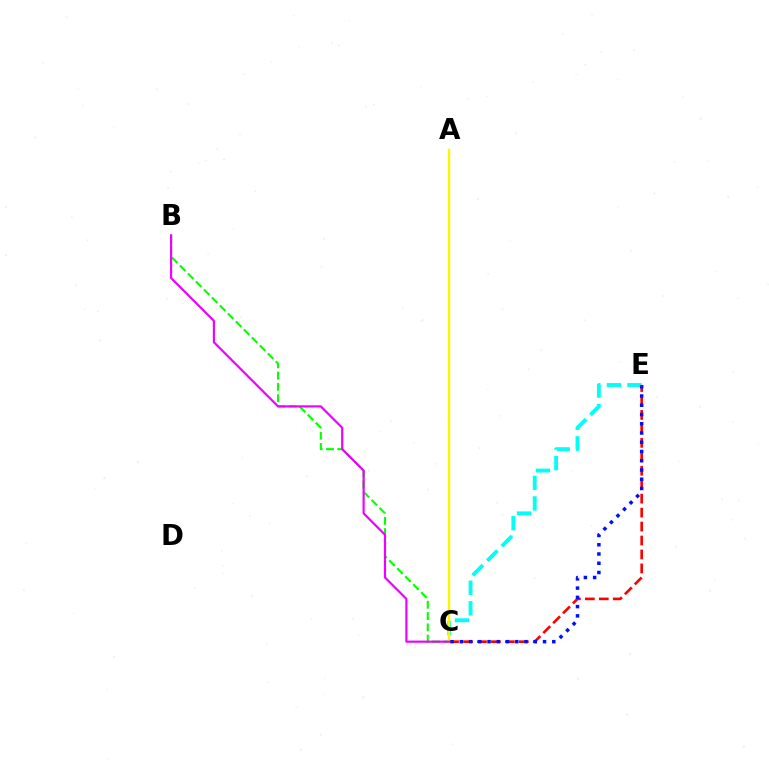{('B', 'C'): [{'color': '#08ff00', 'line_style': 'dashed', 'thickness': 1.53}, {'color': '#ee00ff', 'line_style': 'solid', 'thickness': 1.57}], ('C', 'E'): [{'color': '#00fff6', 'line_style': 'dashed', 'thickness': 2.79}, {'color': '#ff0000', 'line_style': 'dashed', 'thickness': 1.9}, {'color': '#0010ff', 'line_style': 'dotted', 'thickness': 2.51}], ('A', 'C'): [{'color': '#fcf500', 'line_style': 'solid', 'thickness': 1.78}]}